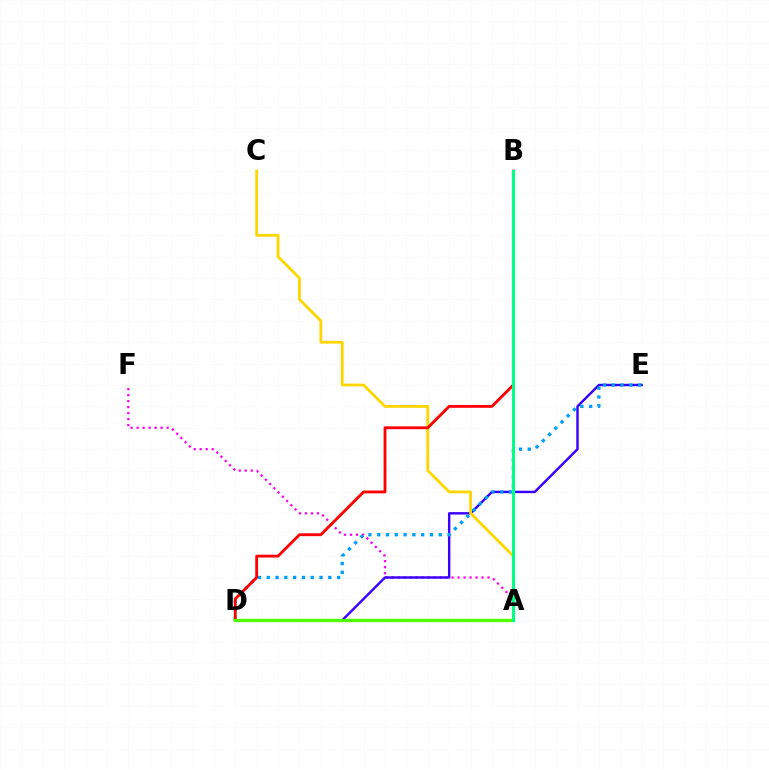{('A', 'F'): [{'color': '#ff00ed', 'line_style': 'dotted', 'thickness': 1.63}], ('D', 'E'): [{'color': '#3700ff', 'line_style': 'solid', 'thickness': 1.75}, {'color': '#009eff', 'line_style': 'dotted', 'thickness': 2.39}], ('A', 'C'): [{'color': '#ffd500', 'line_style': 'solid', 'thickness': 2.02}], ('B', 'D'): [{'color': '#ff0000', 'line_style': 'solid', 'thickness': 2.04}], ('A', 'D'): [{'color': '#4fff00', 'line_style': 'solid', 'thickness': 2.39}], ('A', 'B'): [{'color': '#00ff86', 'line_style': 'solid', 'thickness': 2.2}]}